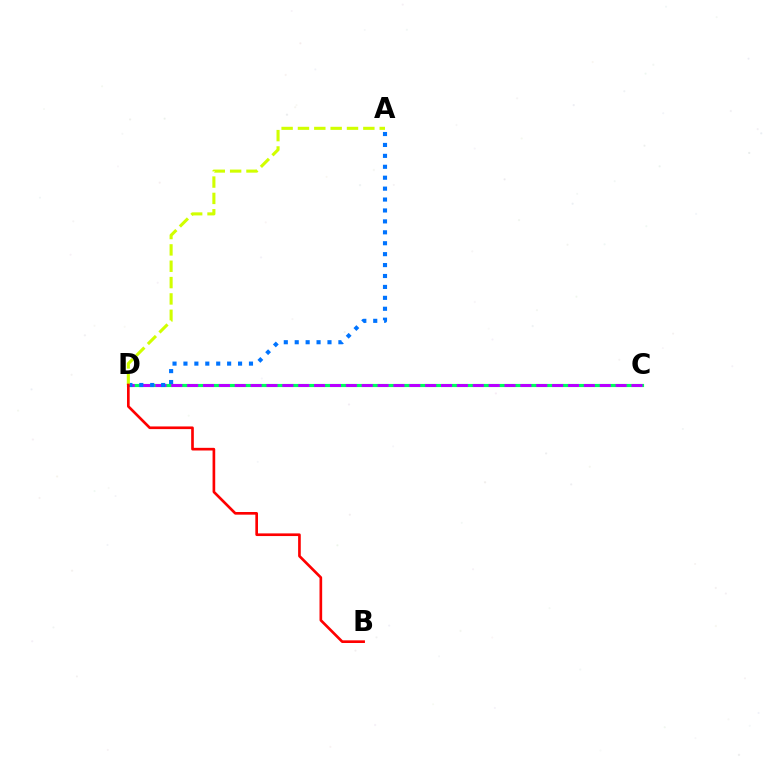{('C', 'D'): [{'color': '#00ff5c', 'line_style': 'solid', 'thickness': 2.27}, {'color': '#b900ff', 'line_style': 'dashed', 'thickness': 2.16}], ('A', 'D'): [{'color': '#0074ff', 'line_style': 'dotted', 'thickness': 2.97}, {'color': '#d1ff00', 'line_style': 'dashed', 'thickness': 2.22}], ('B', 'D'): [{'color': '#ff0000', 'line_style': 'solid', 'thickness': 1.92}]}